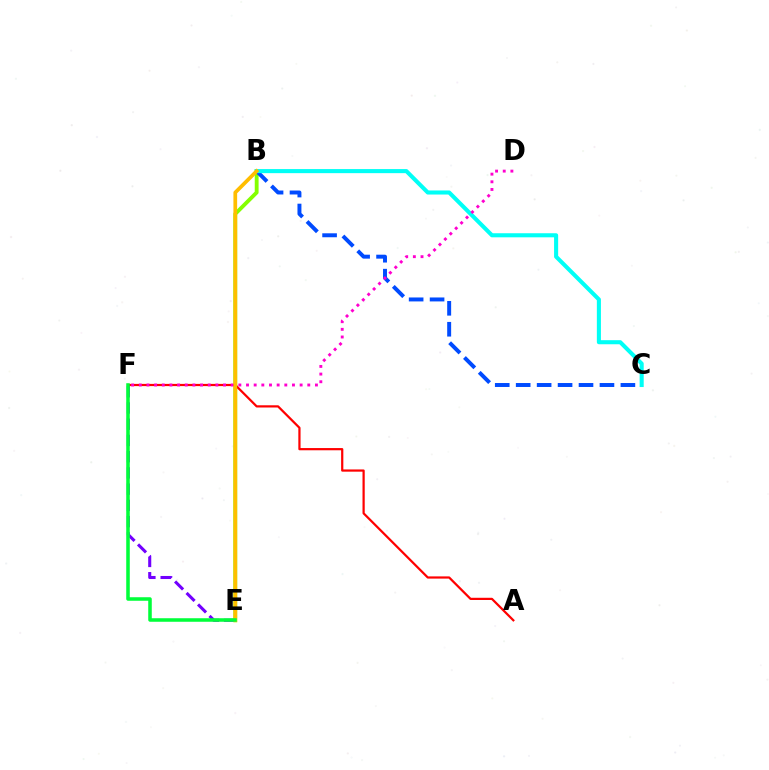{('B', 'E'): [{'color': '#84ff00', 'line_style': 'solid', 'thickness': 2.77}, {'color': '#ffbd00', 'line_style': 'solid', 'thickness': 2.68}], ('E', 'F'): [{'color': '#7200ff', 'line_style': 'dashed', 'thickness': 2.21}, {'color': '#00ff39', 'line_style': 'solid', 'thickness': 2.55}], ('A', 'F'): [{'color': '#ff0000', 'line_style': 'solid', 'thickness': 1.6}], ('B', 'C'): [{'color': '#004bff', 'line_style': 'dashed', 'thickness': 2.85}, {'color': '#00fff6', 'line_style': 'solid', 'thickness': 2.93}], ('D', 'F'): [{'color': '#ff00cf', 'line_style': 'dotted', 'thickness': 2.08}]}